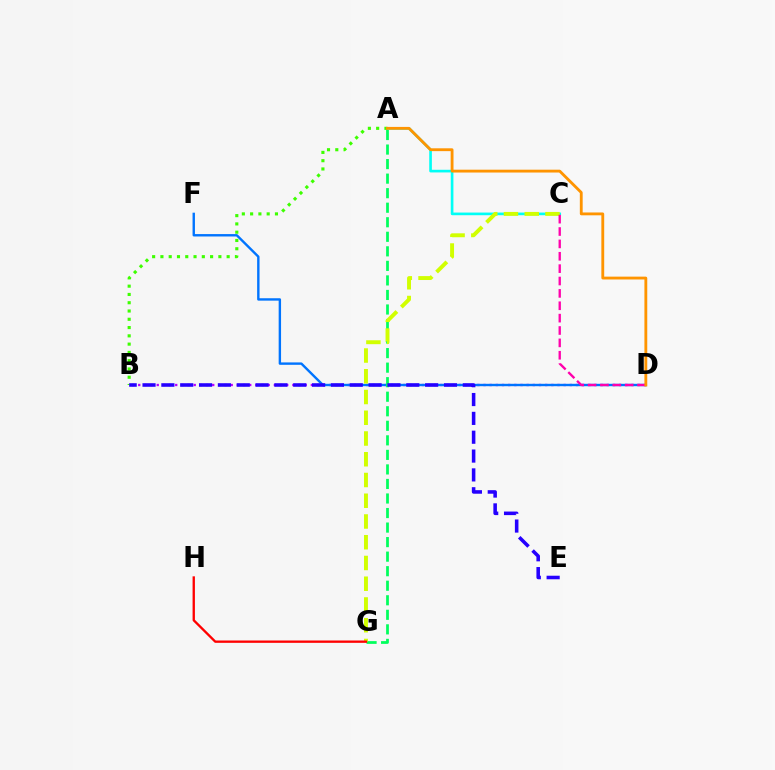{('A', 'C'): [{'color': '#00fff6', 'line_style': 'solid', 'thickness': 1.91}], ('B', 'D'): [{'color': '#b900ff', 'line_style': 'dotted', 'thickness': 1.68}], ('D', 'F'): [{'color': '#0074ff', 'line_style': 'solid', 'thickness': 1.73}], ('A', 'G'): [{'color': '#00ff5c', 'line_style': 'dashed', 'thickness': 1.98}], ('C', 'G'): [{'color': '#d1ff00', 'line_style': 'dashed', 'thickness': 2.82}], ('A', 'B'): [{'color': '#3dff00', 'line_style': 'dotted', 'thickness': 2.25}], ('G', 'H'): [{'color': '#ff0000', 'line_style': 'solid', 'thickness': 1.68}], ('C', 'D'): [{'color': '#ff00ac', 'line_style': 'dashed', 'thickness': 1.68}], ('A', 'D'): [{'color': '#ff9400', 'line_style': 'solid', 'thickness': 2.04}], ('B', 'E'): [{'color': '#2500ff', 'line_style': 'dashed', 'thickness': 2.56}]}